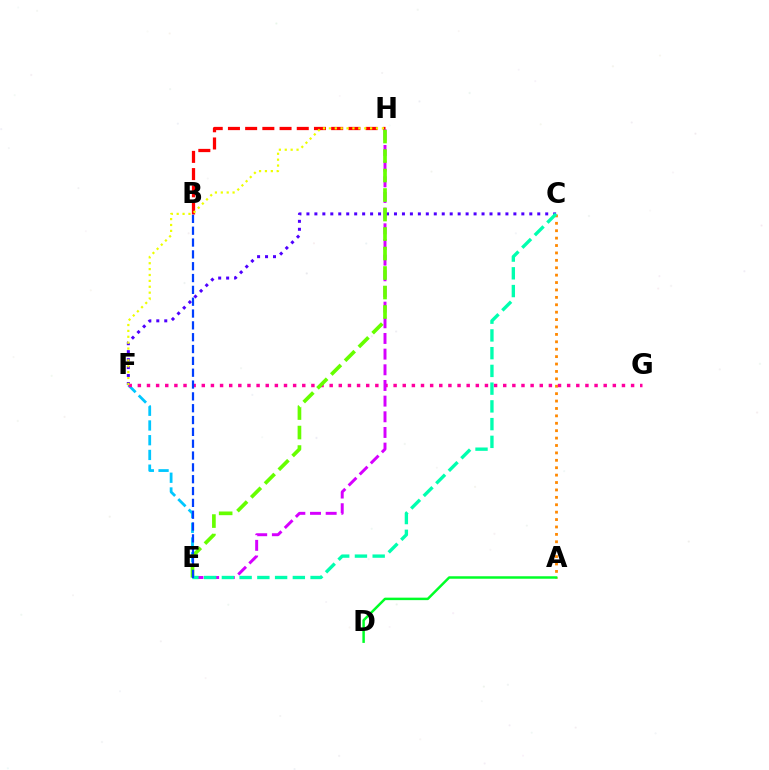{('A', 'C'): [{'color': '#ff8800', 'line_style': 'dotted', 'thickness': 2.01}], ('C', 'F'): [{'color': '#4f00ff', 'line_style': 'dotted', 'thickness': 2.16}], ('E', 'F'): [{'color': '#00c7ff', 'line_style': 'dashed', 'thickness': 2.0}], ('B', 'H'): [{'color': '#ff0000', 'line_style': 'dashed', 'thickness': 2.34}], ('F', 'G'): [{'color': '#ff00a0', 'line_style': 'dotted', 'thickness': 2.48}], ('E', 'H'): [{'color': '#d600ff', 'line_style': 'dashed', 'thickness': 2.13}, {'color': '#66ff00', 'line_style': 'dashed', 'thickness': 2.65}], ('F', 'H'): [{'color': '#eeff00', 'line_style': 'dotted', 'thickness': 1.6}], ('C', 'E'): [{'color': '#00ffaf', 'line_style': 'dashed', 'thickness': 2.41}], ('B', 'E'): [{'color': '#003fff', 'line_style': 'dashed', 'thickness': 1.61}], ('A', 'D'): [{'color': '#00ff27', 'line_style': 'solid', 'thickness': 1.79}]}